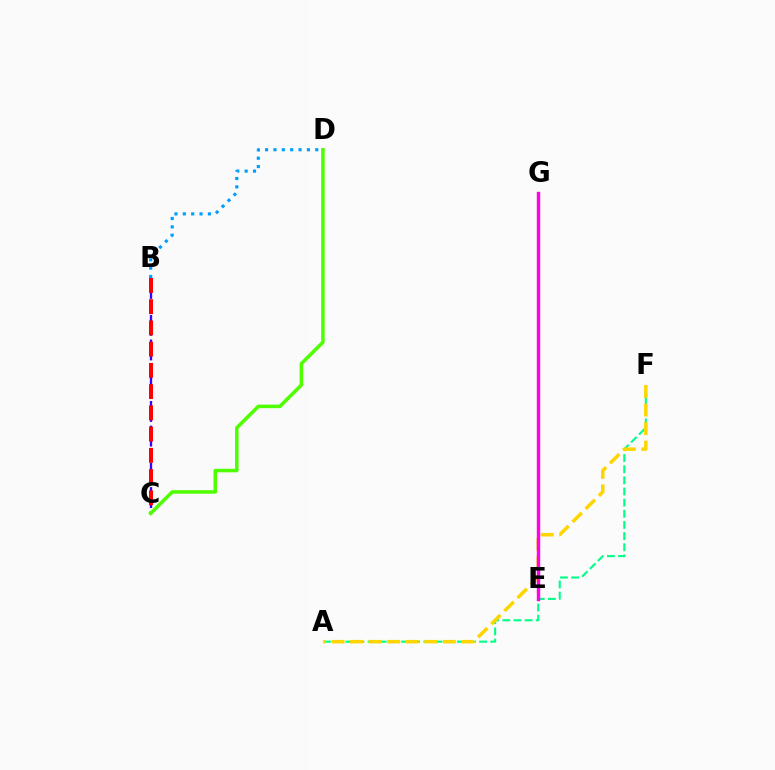{('B', 'D'): [{'color': '#009eff', 'line_style': 'dotted', 'thickness': 2.27}], ('A', 'F'): [{'color': '#00ff86', 'line_style': 'dashed', 'thickness': 1.52}, {'color': '#ffd500', 'line_style': 'dashed', 'thickness': 2.52}], ('B', 'C'): [{'color': '#3700ff', 'line_style': 'dashed', 'thickness': 1.67}, {'color': '#ff0000', 'line_style': 'dashed', 'thickness': 2.89}], ('C', 'D'): [{'color': '#4fff00', 'line_style': 'solid', 'thickness': 2.54}], ('E', 'G'): [{'color': '#ff00ed', 'line_style': 'solid', 'thickness': 2.45}]}